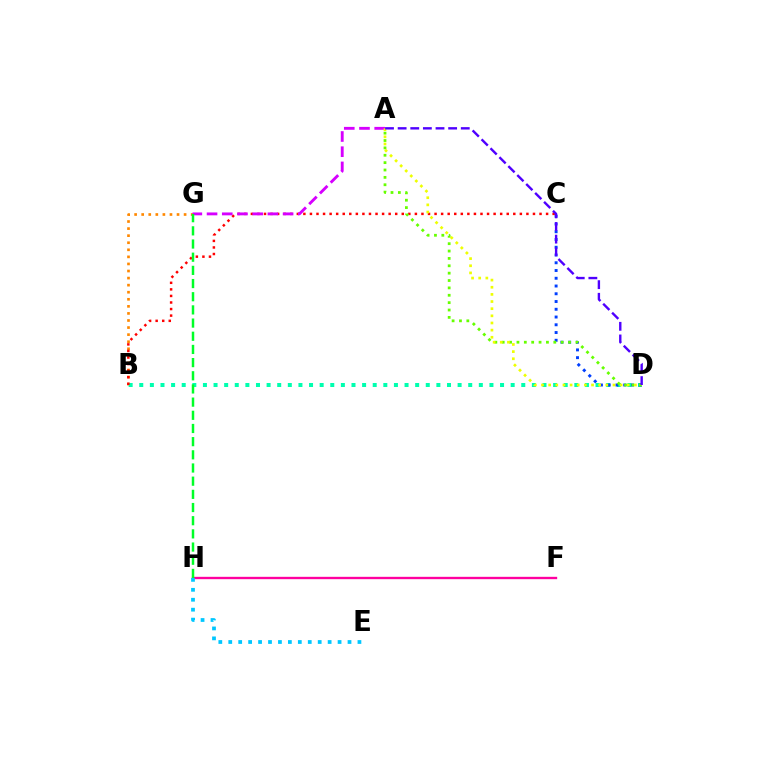{('F', 'H'): [{'color': '#ff00a0', 'line_style': 'solid', 'thickness': 1.69}], ('B', 'G'): [{'color': '#ff8800', 'line_style': 'dotted', 'thickness': 1.92}], ('B', 'D'): [{'color': '#00ffaf', 'line_style': 'dotted', 'thickness': 2.88}], ('B', 'C'): [{'color': '#ff0000', 'line_style': 'dotted', 'thickness': 1.78}], ('E', 'H'): [{'color': '#00c7ff', 'line_style': 'dotted', 'thickness': 2.7}], ('A', 'G'): [{'color': '#d600ff', 'line_style': 'dashed', 'thickness': 2.07}], ('G', 'H'): [{'color': '#00ff27', 'line_style': 'dashed', 'thickness': 1.79}], ('C', 'D'): [{'color': '#003fff', 'line_style': 'dotted', 'thickness': 2.11}], ('A', 'D'): [{'color': '#66ff00', 'line_style': 'dotted', 'thickness': 2.0}, {'color': '#eeff00', 'line_style': 'dotted', 'thickness': 1.94}, {'color': '#4f00ff', 'line_style': 'dashed', 'thickness': 1.72}]}